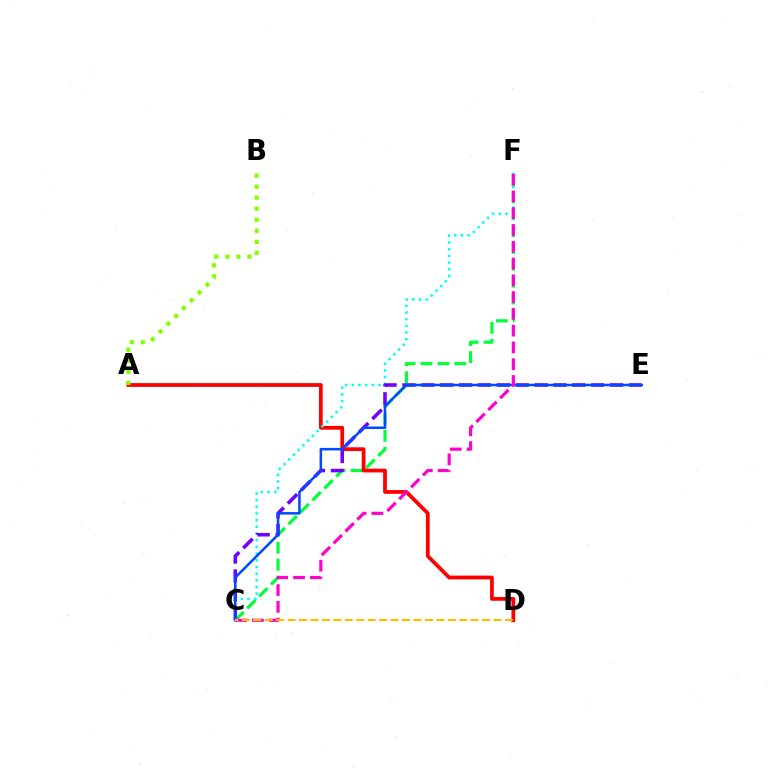{('C', 'F'): [{'color': '#00ff39', 'line_style': 'dashed', 'thickness': 2.29}, {'color': '#00fff6', 'line_style': 'dotted', 'thickness': 1.81}, {'color': '#ff00cf', 'line_style': 'dashed', 'thickness': 2.28}], ('A', 'D'): [{'color': '#ff0000', 'line_style': 'solid', 'thickness': 2.71}], ('C', 'E'): [{'color': '#7200ff', 'line_style': 'dashed', 'thickness': 2.56}, {'color': '#004bff', 'line_style': 'solid', 'thickness': 1.82}], ('A', 'B'): [{'color': '#84ff00', 'line_style': 'dotted', 'thickness': 3.0}], ('C', 'D'): [{'color': '#ffbd00', 'line_style': 'dashed', 'thickness': 1.55}]}